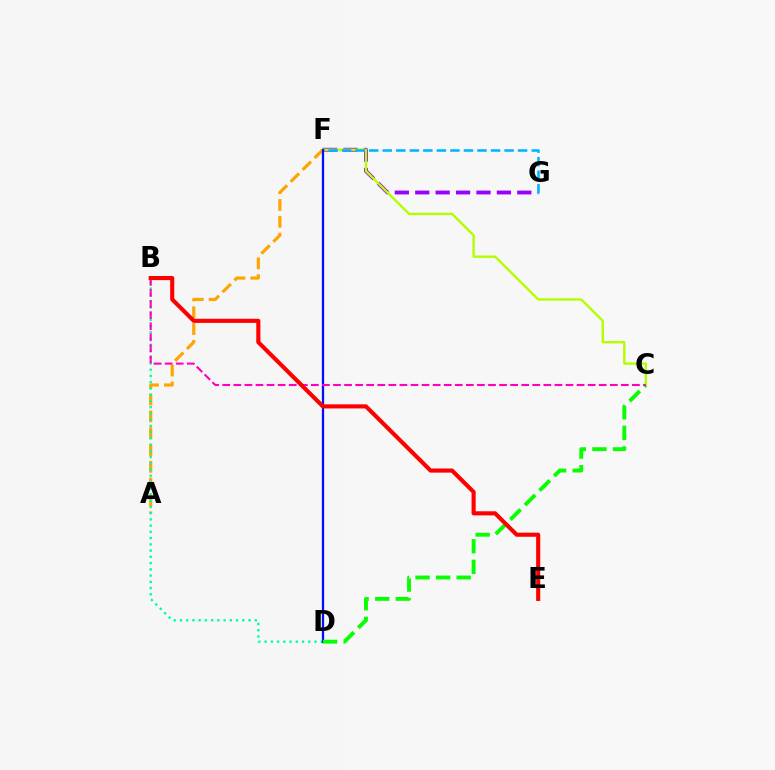{('A', 'F'): [{'color': '#ffa500', 'line_style': 'dashed', 'thickness': 2.29}], ('B', 'D'): [{'color': '#00ff9d', 'line_style': 'dotted', 'thickness': 1.69}], ('F', 'G'): [{'color': '#9b00ff', 'line_style': 'dashed', 'thickness': 2.77}, {'color': '#00b5ff', 'line_style': 'dashed', 'thickness': 1.84}], ('C', 'F'): [{'color': '#b3ff00', 'line_style': 'solid', 'thickness': 1.73}], ('D', 'F'): [{'color': '#0010ff', 'line_style': 'solid', 'thickness': 1.63}], ('C', 'D'): [{'color': '#08ff00', 'line_style': 'dashed', 'thickness': 2.8}], ('B', 'C'): [{'color': '#ff00bd', 'line_style': 'dashed', 'thickness': 1.5}], ('B', 'E'): [{'color': '#ff0000', 'line_style': 'solid', 'thickness': 2.96}]}